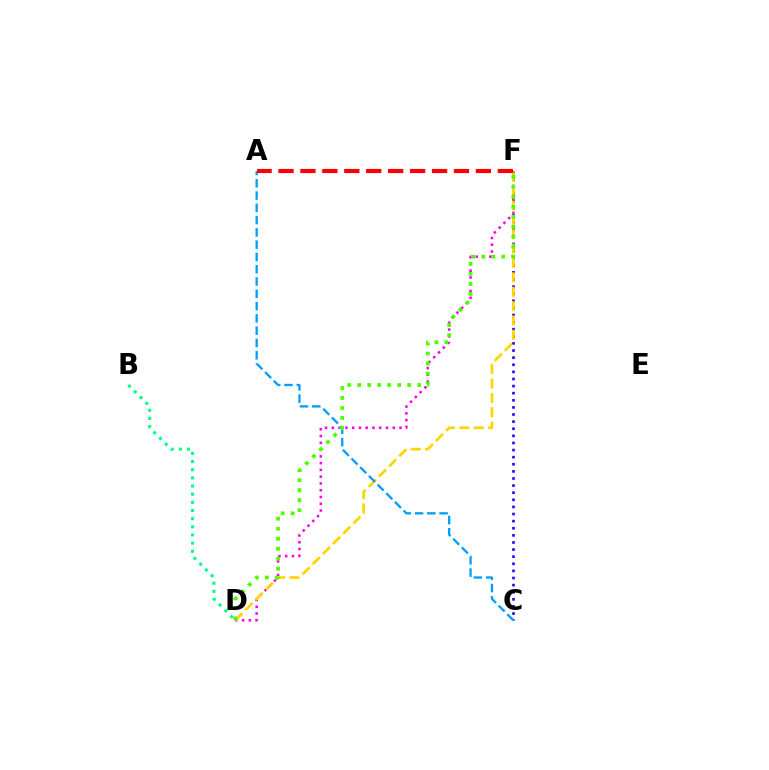{('D', 'F'): [{'color': '#ff00ed', 'line_style': 'dotted', 'thickness': 1.84}, {'color': '#ffd500', 'line_style': 'dashed', 'thickness': 1.95}, {'color': '#4fff00', 'line_style': 'dotted', 'thickness': 2.72}], ('C', 'F'): [{'color': '#3700ff', 'line_style': 'dotted', 'thickness': 1.93}], ('B', 'D'): [{'color': '#00ff86', 'line_style': 'dotted', 'thickness': 2.22}], ('A', 'C'): [{'color': '#009eff', 'line_style': 'dashed', 'thickness': 1.67}], ('A', 'F'): [{'color': '#ff0000', 'line_style': 'dashed', 'thickness': 2.98}]}